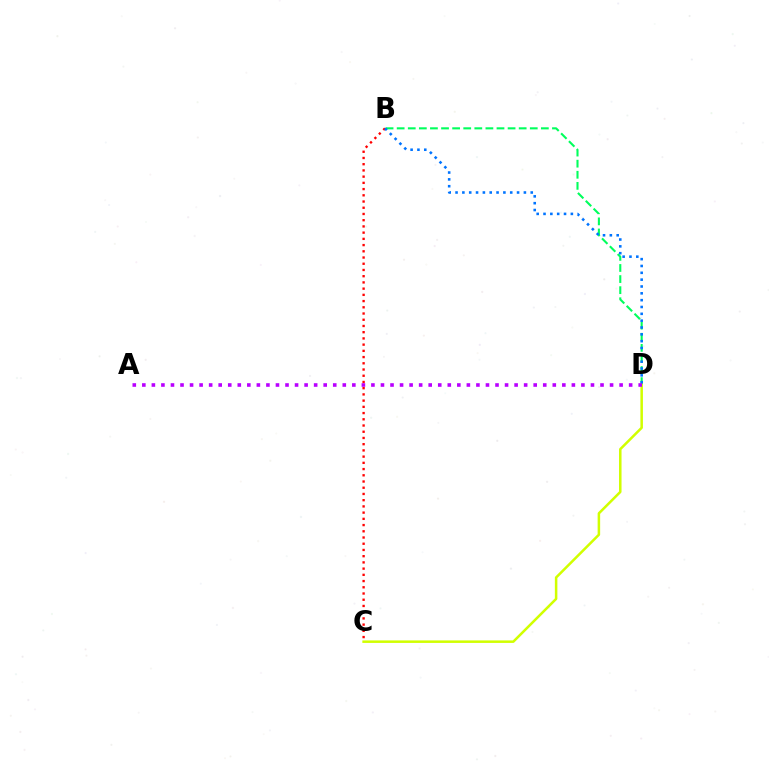{('B', 'D'): [{'color': '#00ff5c', 'line_style': 'dashed', 'thickness': 1.51}, {'color': '#0074ff', 'line_style': 'dotted', 'thickness': 1.86}], ('B', 'C'): [{'color': '#ff0000', 'line_style': 'dotted', 'thickness': 1.69}], ('C', 'D'): [{'color': '#d1ff00', 'line_style': 'solid', 'thickness': 1.81}], ('A', 'D'): [{'color': '#b900ff', 'line_style': 'dotted', 'thickness': 2.59}]}